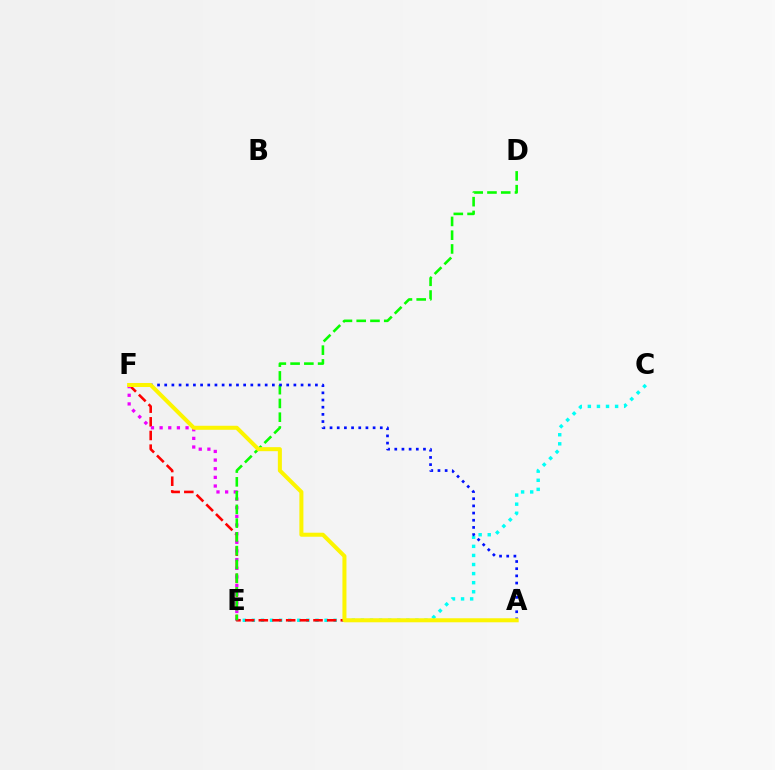{('C', 'E'): [{'color': '#00fff6', 'line_style': 'dotted', 'thickness': 2.47}], ('A', 'F'): [{'color': '#ff0000', 'line_style': 'dashed', 'thickness': 1.86}, {'color': '#0010ff', 'line_style': 'dotted', 'thickness': 1.95}, {'color': '#fcf500', 'line_style': 'solid', 'thickness': 2.9}], ('E', 'F'): [{'color': '#ee00ff', 'line_style': 'dotted', 'thickness': 2.35}], ('D', 'E'): [{'color': '#08ff00', 'line_style': 'dashed', 'thickness': 1.87}]}